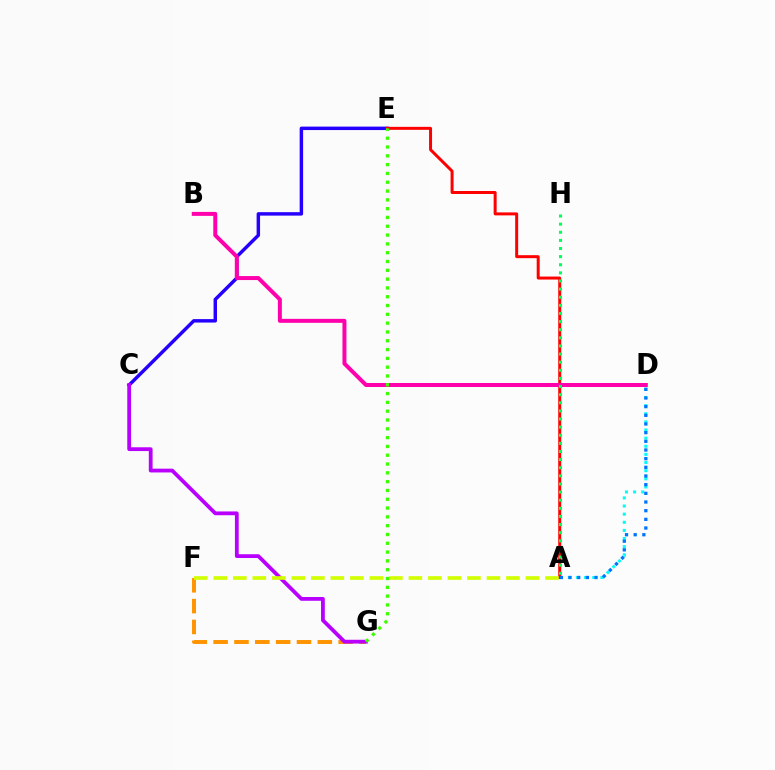{('F', 'G'): [{'color': '#ff9400', 'line_style': 'dashed', 'thickness': 2.83}], ('C', 'E'): [{'color': '#2500ff', 'line_style': 'solid', 'thickness': 2.49}], ('A', 'D'): [{'color': '#00fff6', 'line_style': 'dotted', 'thickness': 2.21}, {'color': '#0074ff', 'line_style': 'dotted', 'thickness': 2.36}], ('A', 'E'): [{'color': '#ff0000', 'line_style': 'solid', 'thickness': 2.15}], ('B', 'D'): [{'color': '#ff00ac', 'line_style': 'solid', 'thickness': 2.87}], ('C', 'G'): [{'color': '#b900ff', 'line_style': 'solid', 'thickness': 2.72}], ('A', 'F'): [{'color': '#d1ff00', 'line_style': 'dashed', 'thickness': 2.65}], ('A', 'H'): [{'color': '#00ff5c', 'line_style': 'dotted', 'thickness': 2.21}], ('E', 'G'): [{'color': '#3dff00', 'line_style': 'dotted', 'thickness': 2.39}]}